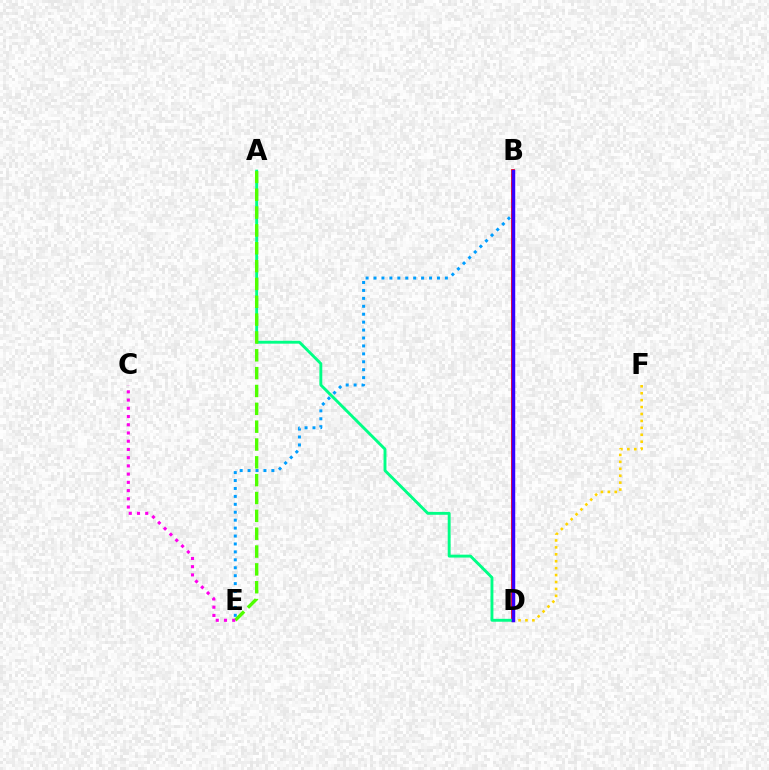{('B', 'D'): [{'color': '#ff0000', 'line_style': 'solid', 'thickness': 2.72}, {'color': '#3700ff', 'line_style': 'solid', 'thickness': 2.5}], ('A', 'D'): [{'color': '#00ff86', 'line_style': 'solid', 'thickness': 2.09}], ('D', 'F'): [{'color': '#ffd500', 'line_style': 'dotted', 'thickness': 1.88}], ('A', 'E'): [{'color': '#4fff00', 'line_style': 'dashed', 'thickness': 2.42}], ('B', 'E'): [{'color': '#009eff', 'line_style': 'dotted', 'thickness': 2.15}], ('C', 'E'): [{'color': '#ff00ed', 'line_style': 'dotted', 'thickness': 2.24}]}